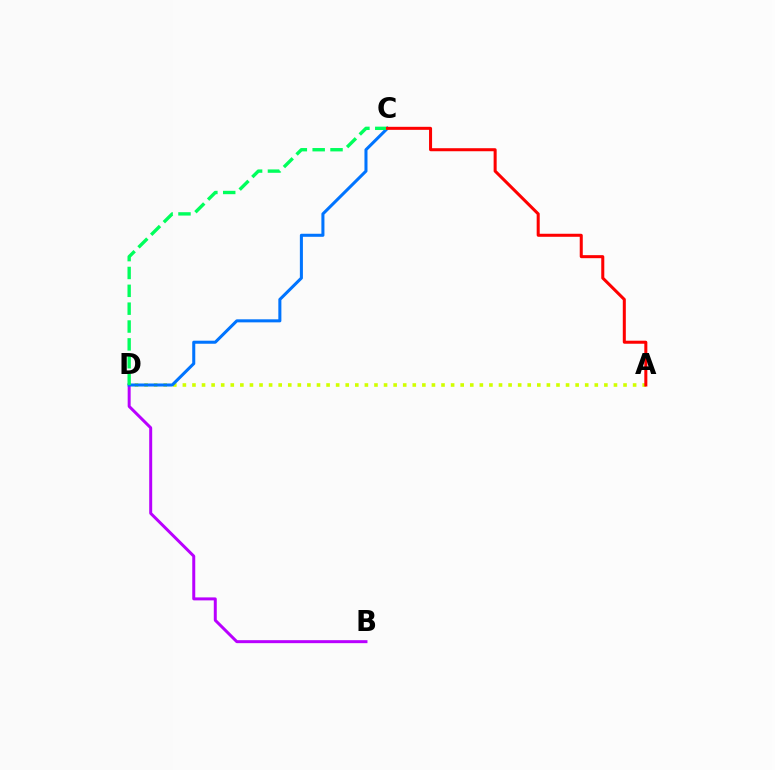{('B', 'D'): [{'color': '#b900ff', 'line_style': 'solid', 'thickness': 2.15}], ('A', 'D'): [{'color': '#d1ff00', 'line_style': 'dotted', 'thickness': 2.6}], ('C', 'D'): [{'color': '#0074ff', 'line_style': 'solid', 'thickness': 2.19}, {'color': '#00ff5c', 'line_style': 'dashed', 'thickness': 2.43}], ('A', 'C'): [{'color': '#ff0000', 'line_style': 'solid', 'thickness': 2.18}]}